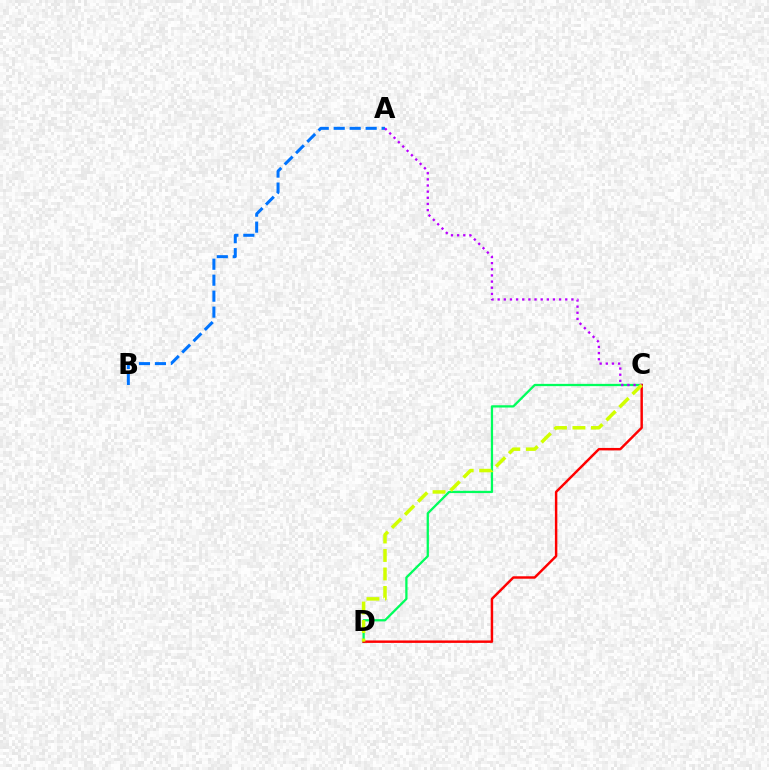{('C', 'D'): [{'color': '#00ff5c', 'line_style': 'solid', 'thickness': 1.64}, {'color': '#ff0000', 'line_style': 'solid', 'thickness': 1.77}, {'color': '#d1ff00', 'line_style': 'dashed', 'thickness': 2.51}], ('A', 'B'): [{'color': '#0074ff', 'line_style': 'dashed', 'thickness': 2.17}], ('A', 'C'): [{'color': '#b900ff', 'line_style': 'dotted', 'thickness': 1.67}]}